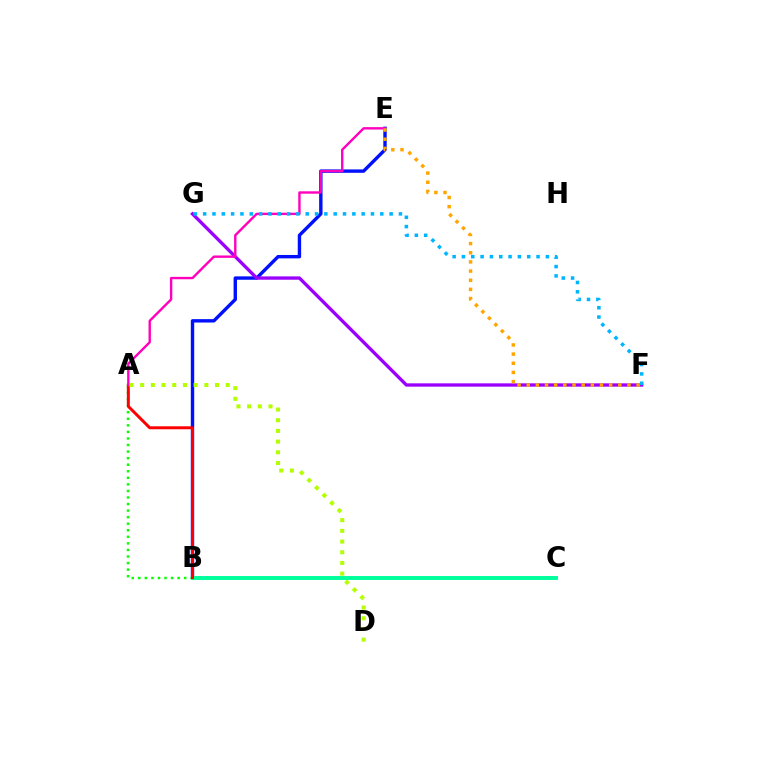{('B', 'E'): [{'color': '#0010ff', 'line_style': 'solid', 'thickness': 2.44}], ('B', 'C'): [{'color': '#00ff9d', 'line_style': 'solid', 'thickness': 2.84}], ('A', 'B'): [{'color': '#08ff00', 'line_style': 'dotted', 'thickness': 1.78}, {'color': '#ff0000', 'line_style': 'solid', 'thickness': 2.14}], ('F', 'G'): [{'color': '#9b00ff', 'line_style': 'solid', 'thickness': 2.4}, {'color': '#00b5ff', 'line_style': 'dotted', 'thickness': 2.53}], ('A', 'E'): [{'color': '#ff00bd', 'line_style': 'solid', 'thickness': 1.73}], ('E', 'F'): [{'color': '#ffa500', 'line_style': 'dotted', 'thickness': 2.49}], ('A', 'D'): [{'color': '#b3ff00', 'line_style': 'dotted', 'thickness': 2.91}]}